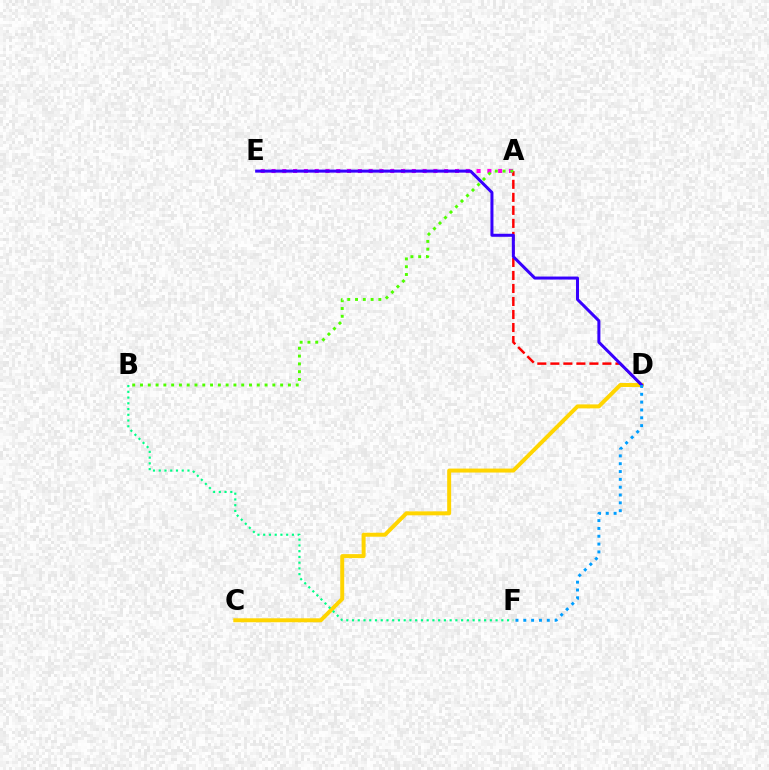{('C', 'D'): [{'color': '#ffd500', 'line_style': 'solid', 'thickness': 2.86}], ('B', 'F'): [{'color': '#00ff86', 'line_style': 'dotted', 'thickness': 1.56}], ('A', 'D'): [{'color': '#ff0000', 'line_style': 'dashed', 'thickness': 1.77}], ('A', 'E'): [{'color': '#ff00ed', 'line_style': 'dotted', 'thickness': 2.93}], ('D', 'E'): [{'color': '#3700ff', 'line_style': 'solid', 'thickness': 2.17}], ('A', 'B'): [{'color': '#4fff00', 'line_style': 'dotted', 'thickness': 2.12}], ('D', 'F'): [{'color': '#009eff', 'line_style': 'dotted', 'thickness': 2.13}]}